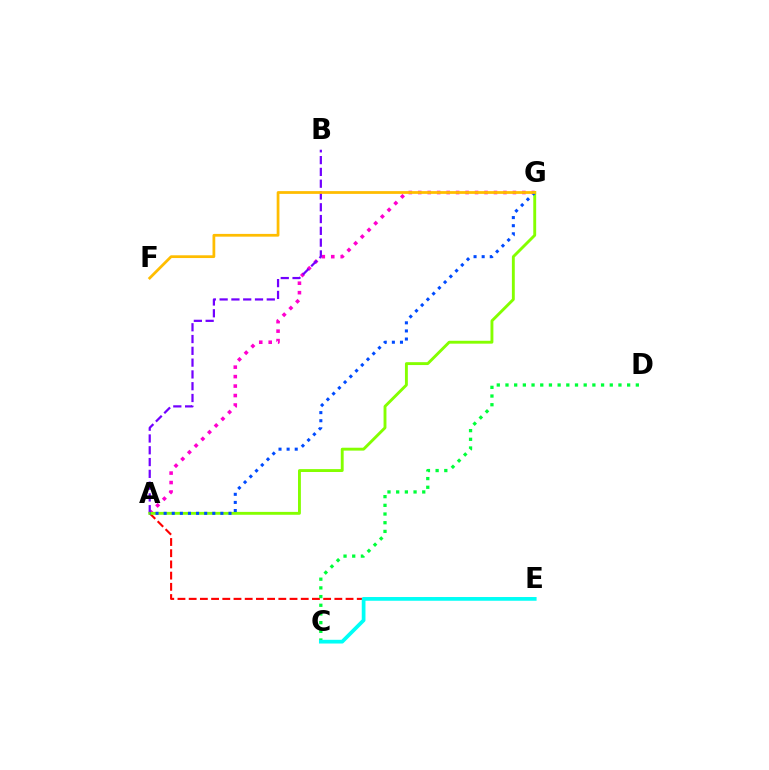{('A', 'G'): [{'color': '#ff00cf', 'line_style': 'dotted', 'thickness': 2.57}, {'color': '#84ff00', 'line_style': 'solid', 'thickness': 2.08}, {'color': '#004bff', 'line_style': 'dotted', 'thickness': 2.2}], ('A', 'E'): [{'color': '#ff0000', 'line_style': 'dashed', 'thickness': 1.52}], ('A', 'B'): [{'color': '#7200ff', 'line_style': 'dashed', 'thickness': 1.6}], ('C', 'D'): [{'color': '#00ff39', 'line_style': 'dotted', 'thickness': 2.36}], ('C', 'E'): [{'color': '#00fff6', 'line_style': 'solid', 'thickness': 2.68}], ('F', 'G'): [{'color': '#ffbd00', 'line_style': 'solid', 'thickness': 1.98}]}